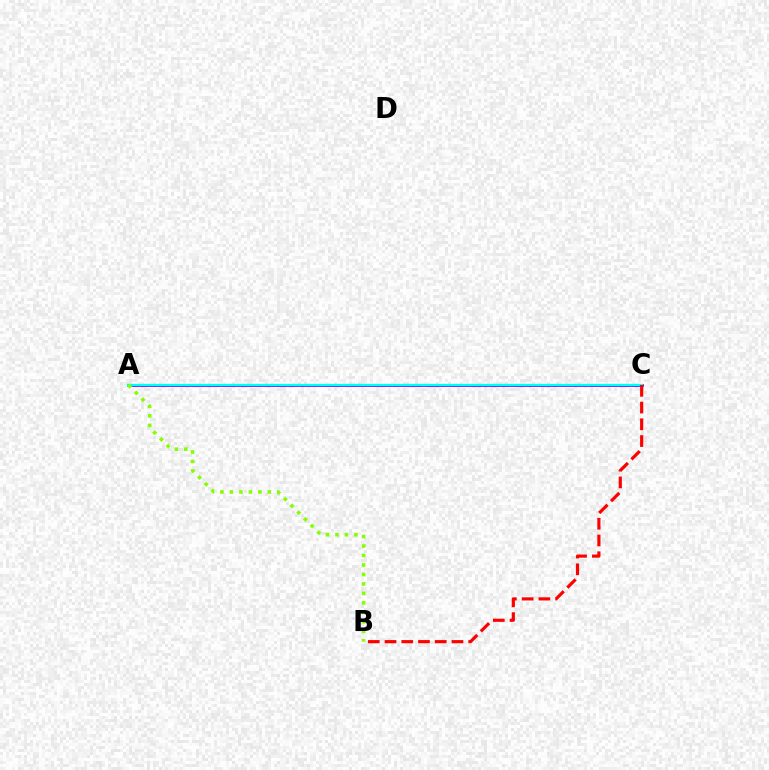{('A', 'C'): [{'color': '#7200ff', 'line_style': 'solid', 'thickness': 2.0}, {'color': '#00fff6', 'line_style': 'solid', 'thickness': 1.64}], ('B', 'C'): [{'color': '#ff0000', 'line_style': 'dashed', 'thickness': 2.27}], ('A', 'B'): [{'color': '#84ff00', 'line_style': 'dotted', 'thickness': 2.58}]}